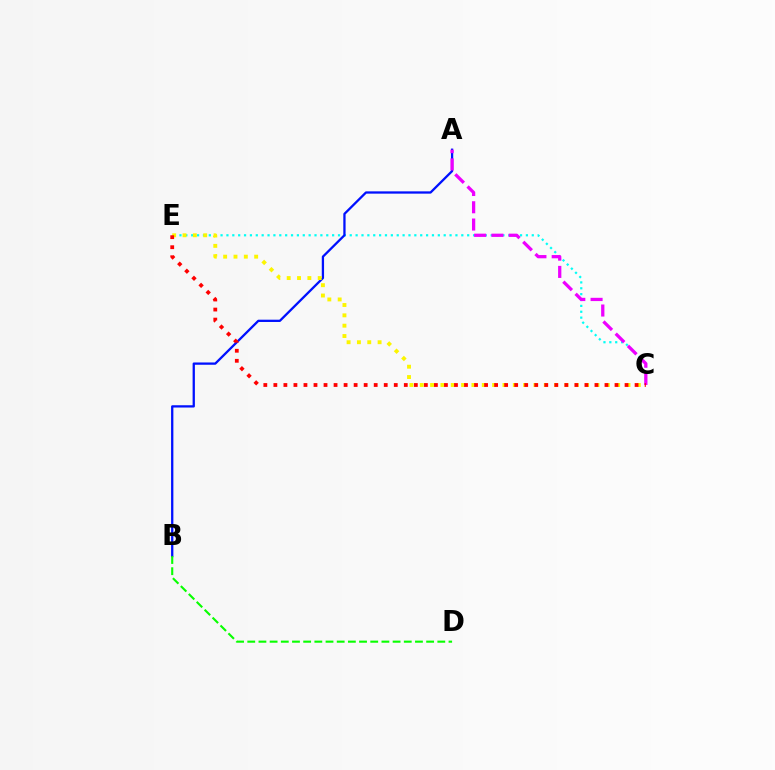{('C', 'E'): [{'color': '#00fff6', 'line_style': 'dotted', 'thickness': 1.6}, {'color': '#fcf500', 'line_style': 'dotted', 'thickness': 2.81}, {'color': '#ff0000', 'line_style': 'dotted', 'thickness': 2.73}], ('A', 'B'): [{'color': '#0010ff', 'line_style': 'solid', 'thickness': 1.65}], ('B', 'D'): [{'color': '#08ff00', 'line_style': 'dashed', 'thickness': 1.52}], ('A', 'C'): [{'color': '#ee00ff', 'line_style': 'dashed', 'thickness': 2.35}]}